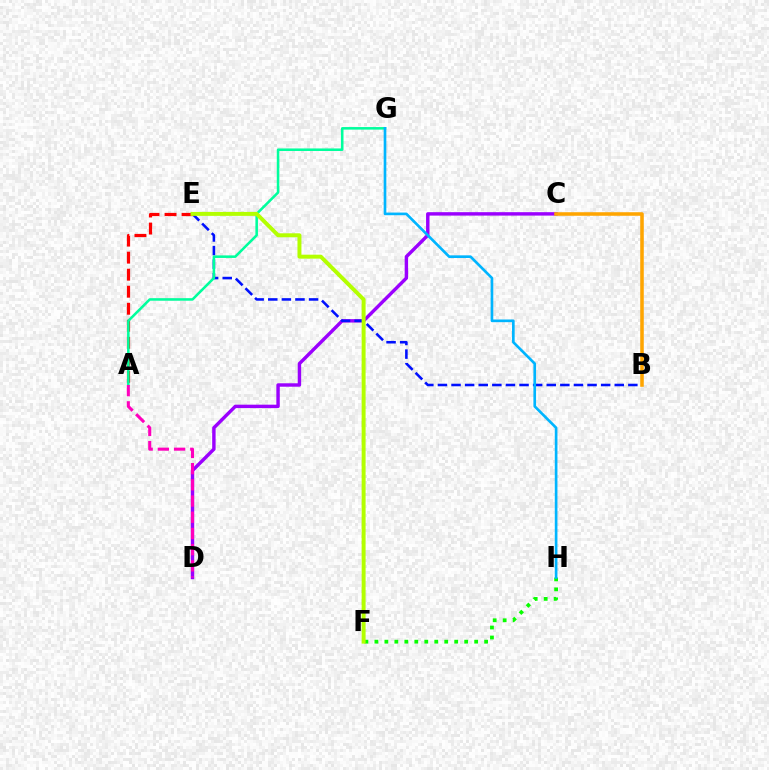{('F', 'H'): [{'color': '#08ff00', 'line_style': 'dotted', 'thickness': 2.71}], ('C', 'D'): [{'color': '#9b00ff', 'line_style': 'solid', 'thickness': 2.46}], ('B', 'E'): [{'color': '#0010ff', 'line_style': 'dashed', 'thickness': 1.85}], ('A', 'E'): [{'color': '#ff0000', 'line_style': 'dashed', 'thickness': 2.31}], ('B', 'C'): [{'color': '#ffa500', 'line_style': 'solid', 'thickness': 2.56}], ('A', 'G'): [{'color': '#00ff9d', 'line_style': 'solid', 'thickness': 1.84}], ('E', 'F'): [{'color': '#b3ff00', 'line_style': 'solid', 'thickness': 2.85}], ('G', 'H'): [{'color': '#00b5ff', 'line_style': 'solid', 'thickness': 1.91}], ('A', 'D'): [{'color': '#ff00bd', 'line_style': 'dashed', 'thickness': 2.2}]}